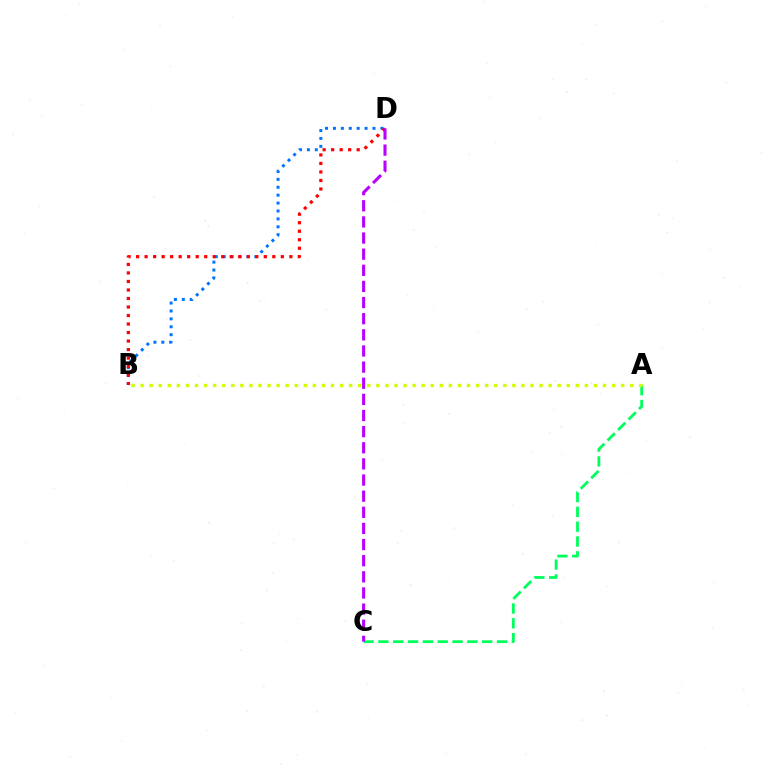{('B', 'D'): [{'color': '#0074ff', 'line_style': 'dotted', 'thickness': 2.15}, {'color': '#ff0000', 'line_style': 'dotted', 'thickness': 2.31}], ('A', 'C'): [{'color': '#00ff5c', 'line_style': 'dashed', 'thickness': 2.01}], ('A', 'B'): [{'color': '#d1ff00', 'line_style': 'dotted', 'thickness': 2.46}], ('C', 'D'): [{'color': '#b900ff', 'line_style': 'dashed', 'thickness': 2.19}]}